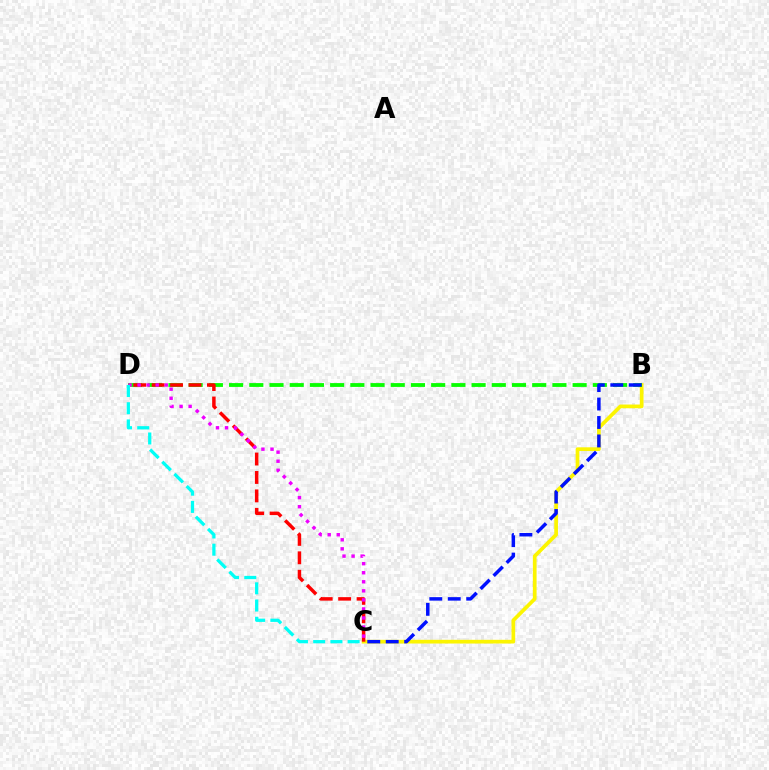{('B', 'C'): [{'color': '#fcf500', 'line_style': 'solid', 'thickness': 2.67}, {'color': '#0010ff', 'line_style': 'dashed', 'thickness': 2.51}], ('B', 'D'): [{'color': '#08ff00', 'line_style': 'dashed', 'thickness': 2.75}], ('C', 'D'): [{'color': '#ff0000', 'line_style': 'dashed', 'thickness': 2.5}, {'color': '#ee00ff', 'line_style': 'dotted', 'thickness': 2.46}, {'color': '#00fff6', 'line_style': 'dashed', 'thickness': 2.34}]}